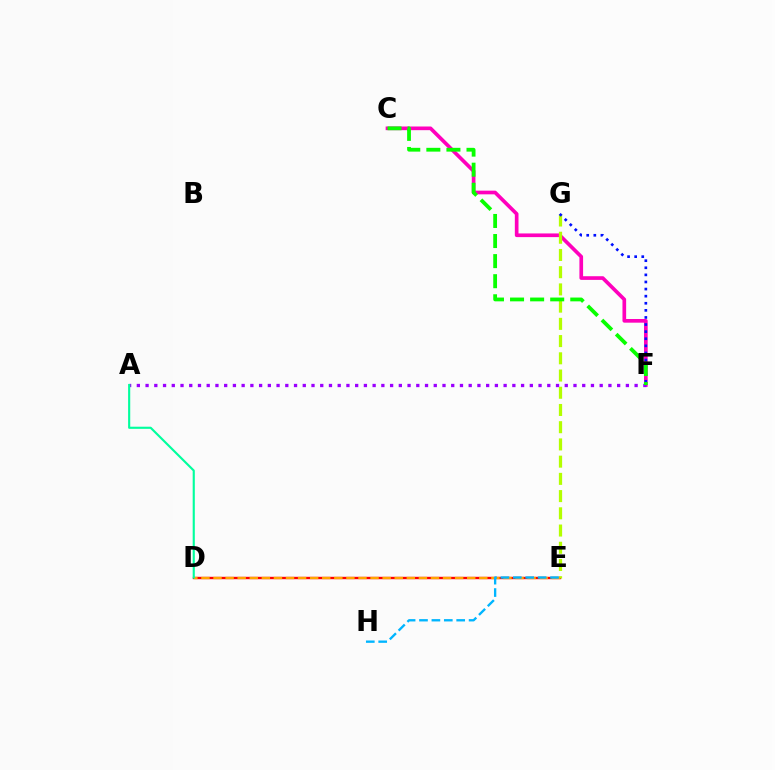{('C', 'F'): [{'color': '#ff00bd', 'line_style': 'solid', 'thickness': 2.64}, {'color': '#08ff00', 'line_style': 'dashed', 'thickness': 2.73}], ('D', 'E'): [{'color': '#ff0000', 'line_style': 'solid', 'thickness': 1.71}, {'color': '#ffa500', 'line_style': 'dashed', 'thickness': 1.64}], ('E', 'G'): [{'color': '#b3ff00', 'line_style': 'dashed', 'thickness': 2.34}], ('F', 'G'): [{'color': '#0010ff', 'line_style': 'dotted', 'thickness': 1.93}], ('A', 'F'): [{'color': '#9b00ff', 'line_style': 'dotted', 'thickness': 2.37}], ('E', 'H'): [{'color': '#00b5ff', 'line_style': 'dashed', 'thickness': 1.68}], ('A', 'D'): [{'color': '#00ff9d', 'line_style': 'solid', 'thickness': 1.54}]}